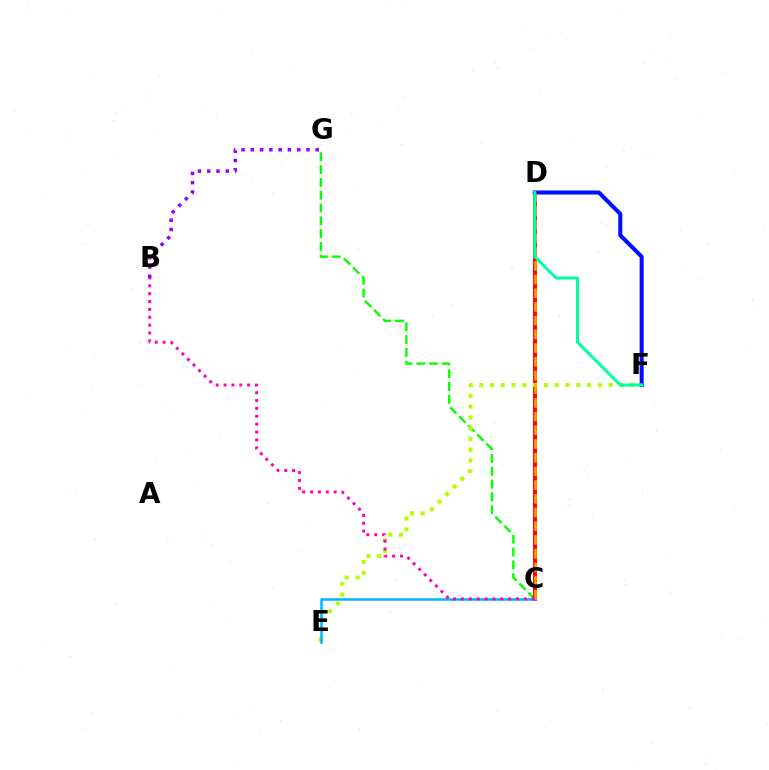{('C', 'G'): [{'color': '#08ff00', 'line_style': 'dashed', 'thickness': 1.74}], ('C', 'D'): [{'color': '#ff0000', 'line_style': 'solid', 'thickness': 2.82}, {'color': '#ffa500', 'line_style': 'dashed', 'thickness': 1.86}], ('D', 'F'): [{'color': '#0010ff', 'line_style': 'solid', 'thickness': 2.91}, {'color': '#00ff9d', 'line_style': 'solid', 'thickness': 2.15}], ('E', 'F'): [{'color': '#b3ff00', 'line_style': 'dotted', 'thickness': 2.93}], ('C', 'E'): [{'color': '#00b5ff', 'line_style': 'solid', 'thickness': 1.81}], ('B', 'G'): [{'color': '#9b00ff', 'line_style': 'dotted', 'thickness': 2.52}], ('B', 'C'): [{'color': '#ff00bd', 'line_style': 'dotted', 'thickness': 2.14}]}